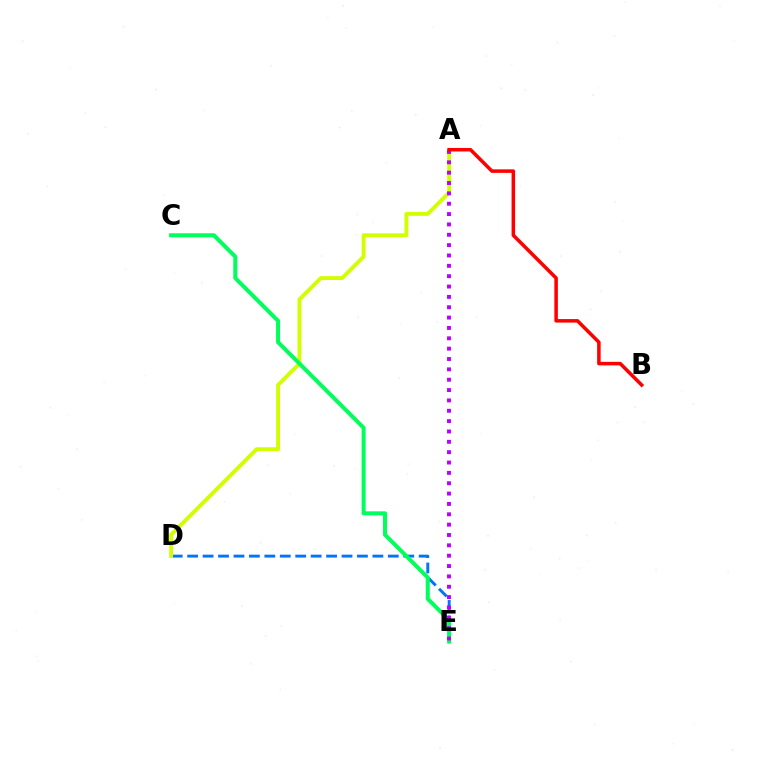{('D', 'E'): [{'color': '#0074ff', 'line_style': 'dashed', 'thickness': 2.1}], ('A', 'D'): [{'color': '#d1ff00', 'line_style': 'solid', 'thickness': 2.79}], ('C', 'E'): [{'color': '#00ff5c', 'line_style': 'solid', 'thickness': 2.88}], ('A', 'E'): [{'color': '#b900ff', 'line_style': 'dotted', 'thickness': 2.81}], ('A', 'B'): [{'color': '#ff0000', 'line_style': 'solid', 'thickness': 2.53}]}